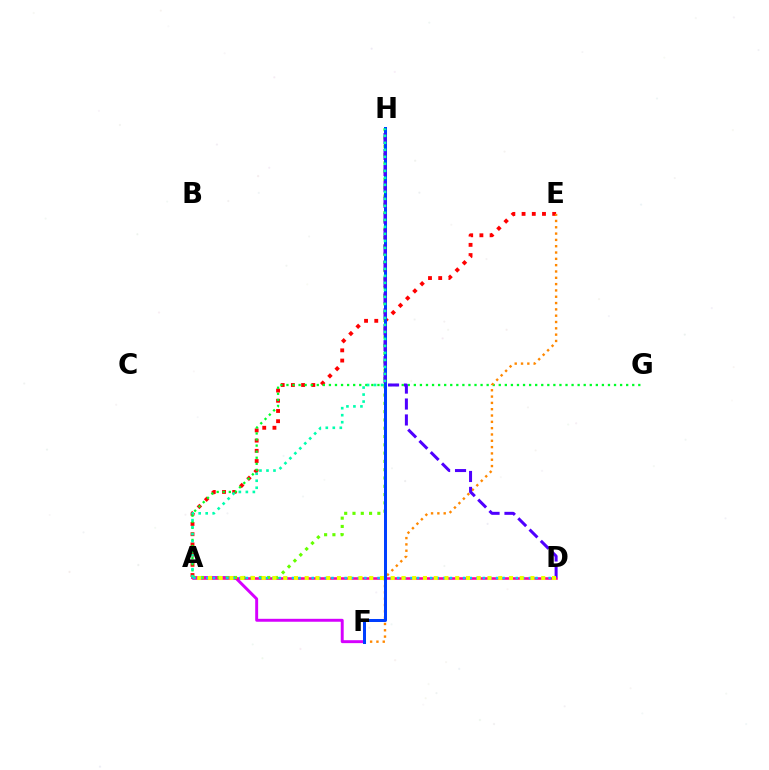{('A', 'F'): [{'color': '#d600ff', 'line_style': 'solid', 'thickness': 2.11}], ('A', 'E'): [{'color': '#ff0000', 'line_style': 'dotted', 'thickness': 2.77}], ('A', 'G'): [{'color': '#00ff27', 'line_style': 'dotted', 'thickness': 1.65}], ('A', 'D'): [{'color': '#ff00a0', 'line_style': 'solid', 'thickness': 1.85}, {'color': '#00c7ff', 'line_style': 'dotted', 'thickness': 1.79}, {'color': '#eeff00', 'line_style': 'dotted', 'thickness': 2.92}], ('E', 'F'): [{'color': '#ff8800', 'line_style': 'dotted', 'thickness': 1.72}], ('A', 'H'): [{'color': '#66ff00', 'line_style': 'dotted', 'thickness': 2.25}, {'color': '#00ffaf', 'line_style': 'dotted', 'thickness': 1.9}], ('F', 'H'): [{'color': '#003fff', 'line_style': 'solid', 'thickness': 2.17}], ('D', 'H'): [{'color': '#4f00ff', 'line_style': 'dashed', 'thickness': 2.16}]}